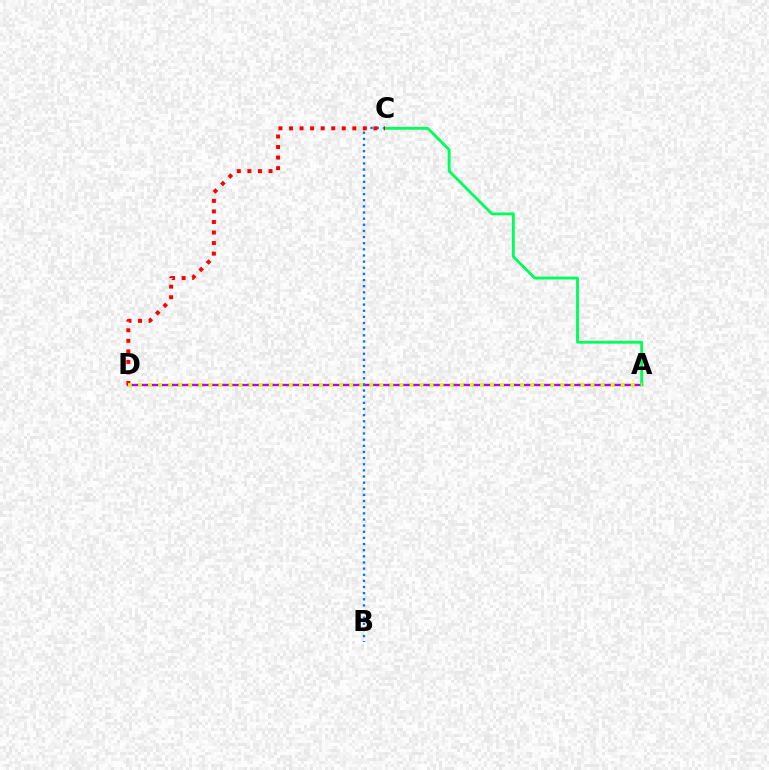{('A', 'D'): [{'color': '#b900ff', 'line_style': 'solid', 'thickness': 1.73}, {'color': '#d1ff00', 'line_style': 'dotted', 'thickness': 2.73}], ('B', 'C'): [{'color': '#0074ff', 'line_style': 'dotted', 'thickness': 1.67}], ('A', 'C'): [{'color': '#00ff5c', 'line_style': 'solid', 'thickness': 2.07}], ('C', 'D'): [{'color': '#ff0000', 'line_style': 'dotted', 'thickness': 2.87}]}